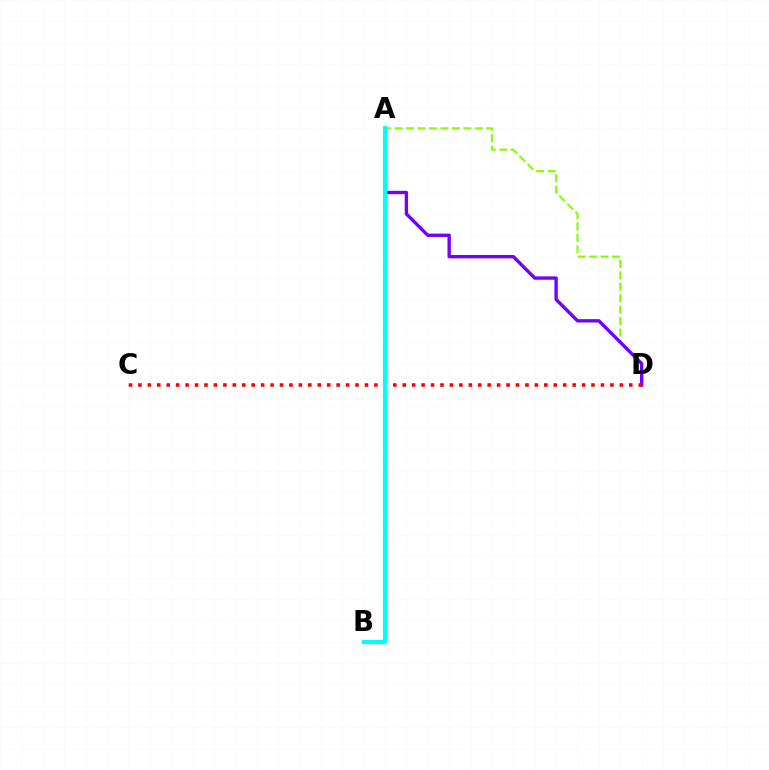{('A', 'D'): [{'color': '#84ff00', 'line_style': 'dashed', 'thickness': 1.56}, {'color': '#7200ff', 'line_style': 'solid', 'thickness': 2.43}], ('C', 'D'): [{'color': '#ff0000', 'line_style': 'dotted', 'thickness': 2.56}], ('A', 'B'): [{'color': '#00fff6', 'line_style': 'solid', 'thickness': 3.0}]}